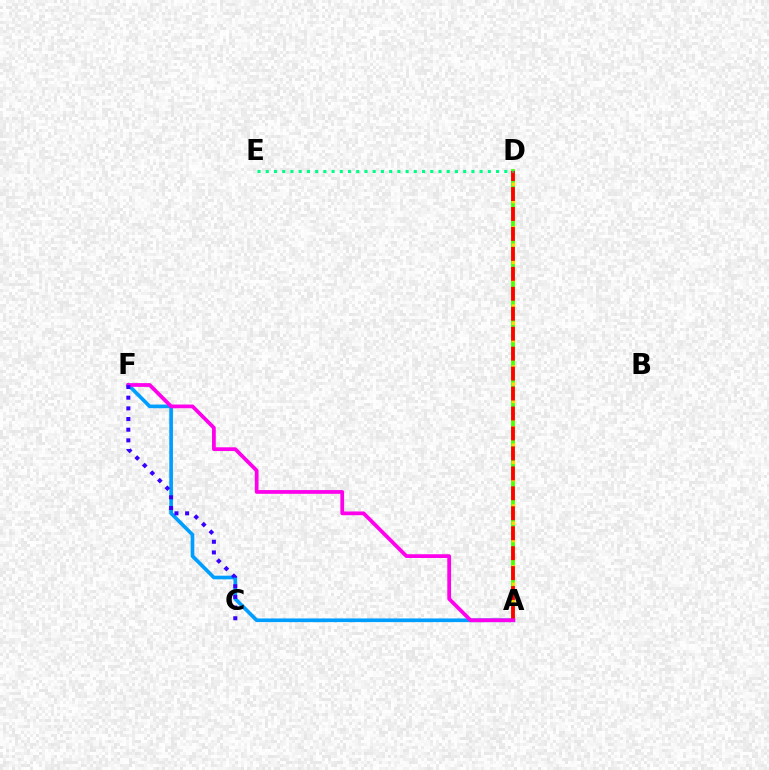{('A', 'F'): [{'color': '#009eff', 'line_style': 'solid', 'thickness': 2.64}, {'color': '#ff00ed', 'line_style': 'solid', 'thickness': 2.7}], ('A', 'D'): [{'color': '#4fff00', 'line_style': 'solid', 'thickness': 2.76}, {'color': '#ffd500', 'line_style': 'dotted', 'thickness': 2.36}, {'color': '#ff0000', 'line_style': 'dashed', 'thickness': 2.71}], ('D', 'E'): [{'color': '#00ff86', 'line_style': 'dotted', 'thickness': 2.23}], ('C', 'F'): [{'color': '#3700ff', 'line_style': 'dotted', 'thickness': 2.9}]}